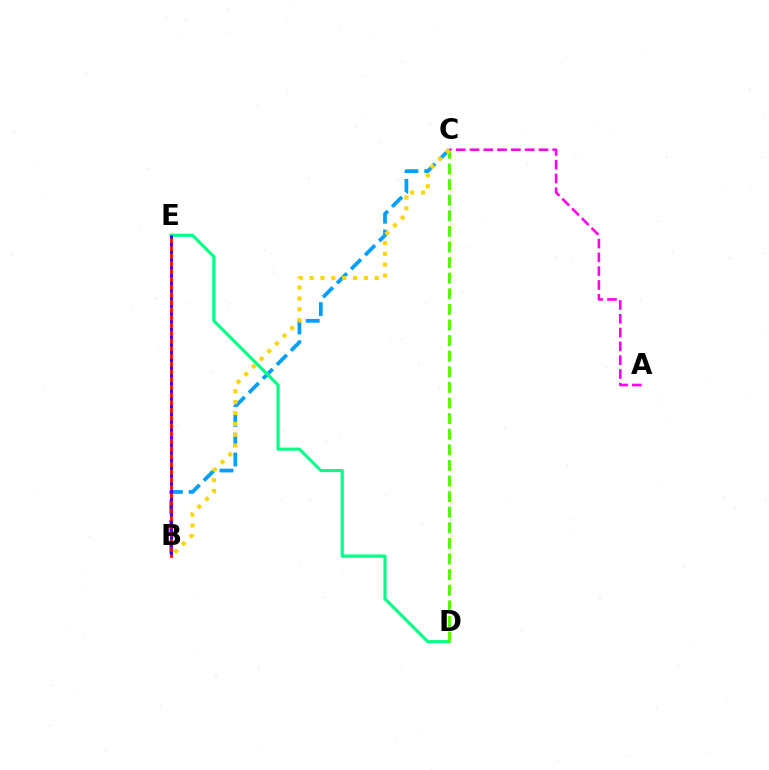{('A', 'C'): [{'color': '#ff00ed', 'line_style': 'dashed', 'thickness': 1.87}], ('B', 'C'): [{'color': '#009eff', 'line_style': 'dashed', 'thickness': 2.69}, {'color': '#ffd500', 'line_style': 'dotted', 'thickness': 2.95}], ('B', 'E'): [{'color': '#ff0000', 'line_style': 'solid', 'thickness': 1.98}, {'color': '#3700ff', 'line_style': 'dotted', 'thickness': 2.1}], ('D', 'E'): [{'color': '#00ff86', 'line_style': 'solid', 'thickness': 2.26}], ('C', 'D'): [{'color': '#4fff00', 'line_style': 'dashed', 'thickness': 2.12}]}